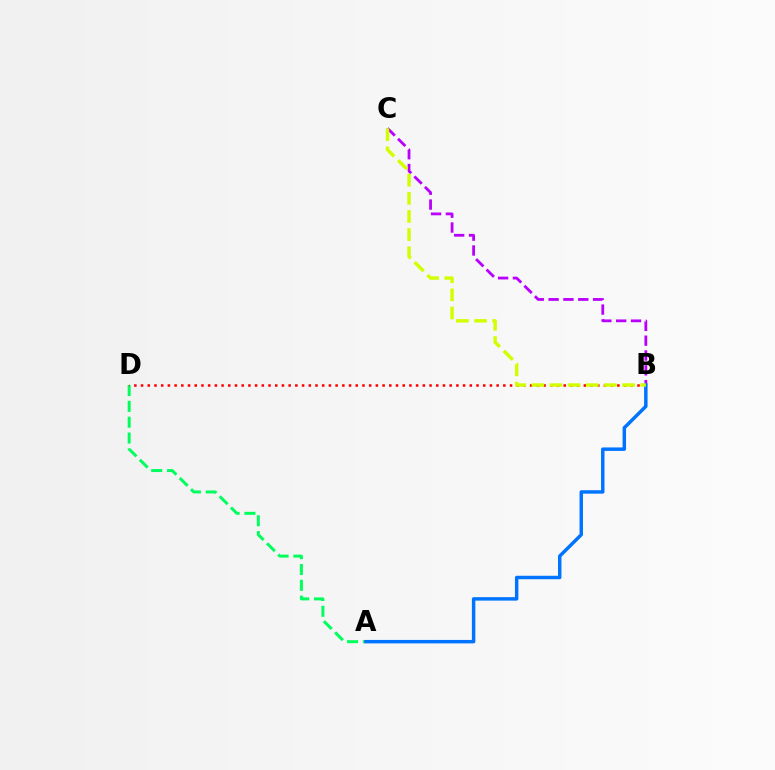{('B', 'C'): [{'color': '#b900ff', 'line_style': 'dashed', 'thickness': 2.01}, {'color': '#d1ff00', 'line_style': 'dashed', 'thickness': 2.47}], ('A', 'D'): [{'color': '#00ff5c', 'line_style': 'dashed', 'thickness': 2.15}], ('B', 'D'): [{'color': '#ff0000', 'line_style': 'dotted', 'thickness': 1.82}], ('A', 'B'): [{'color': '#0074ff', 'line_style': 'solid', 'thickness': 2.49}]}